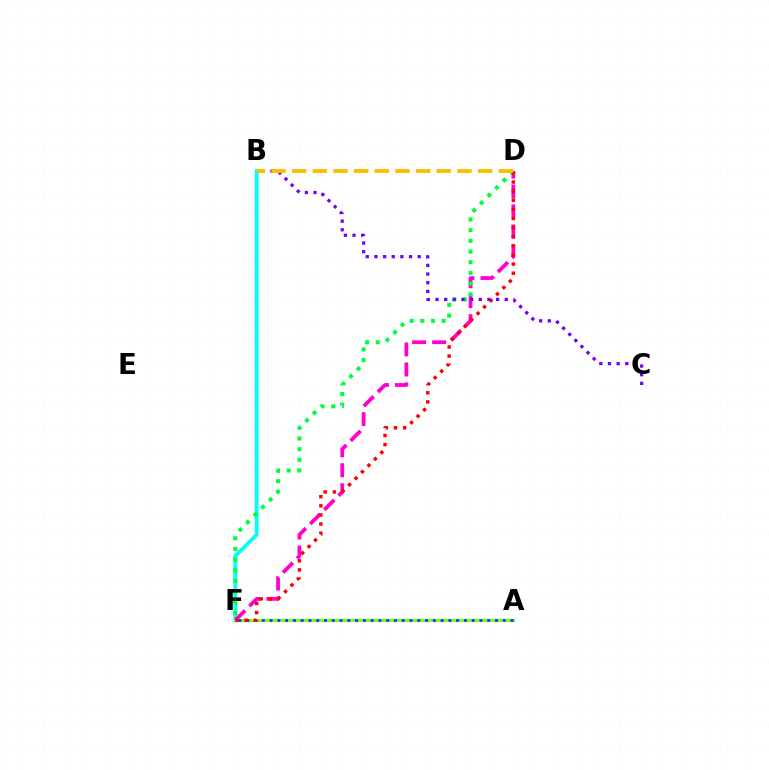{('B', 'F'): [{'color': '#00fff6', 'line_style': 'solid', 'thickness': 2.73}], ('D', 'F'): [{'color': '#ff00cf', 'line_style': 'dashed', 'thickness': 2.72}, {'color': '#00ff39', 'line_style': 'dotted', 'thickness': 2.9}, {'color': '#ff0000', 'line_style': 'dotted', 'thickness': 2.48}], ('A', 'F'): [{'color': '#84ff00', 'line_style': 'solid', 'thickness': 2.2}, {'color': '#004bff', 'line_style': 'dotted', 'thickness': 2.11}], ('B', 'C'): [{'color': '#7200ff', 'line_style': 'dotted', 'thickness': 2.35}], ('B', 'D'): [{'color': '#ffbd00', 'line_style': 'dashed', 'thickness': 2.81}]}